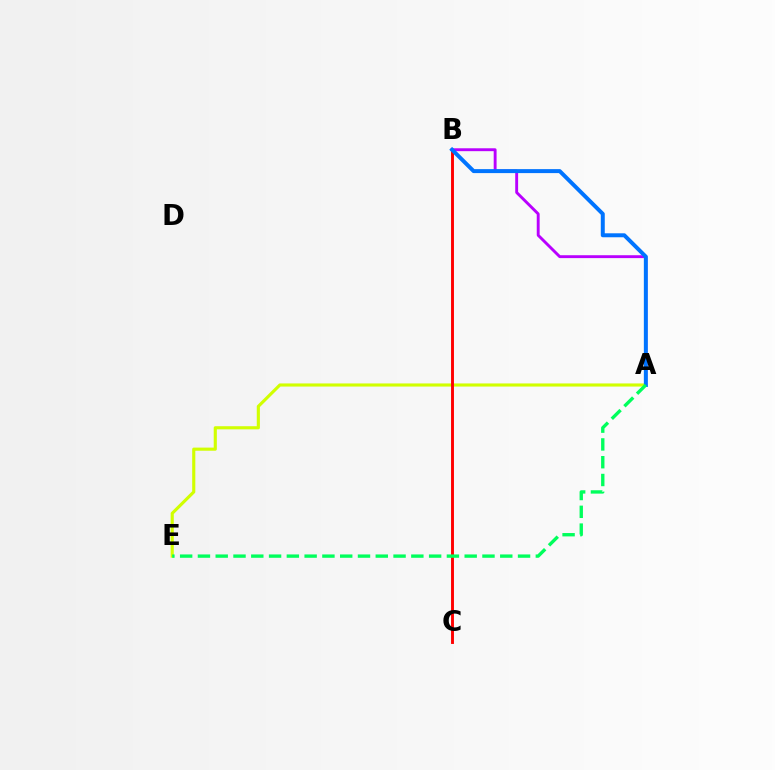{('A', 'E'): [{'color': '#d1ff00', 'line_style': 'solid', 'thickness': 2.25}, {'color': '#00ff5c', 'line_style': 'dashed', 'thickness': 2.42}], ('A', 'B'): [{'color': '#b900ff', 'line_style': 'solid', 'thickness': 2.08}, {'color': '#0074ff', 'line_style': 'solid', 'thickness': 2.86}], ('B', 'C'): [{'color': '#ff0000', 'line_style': 'solid', 'thickness': 2.09}]}